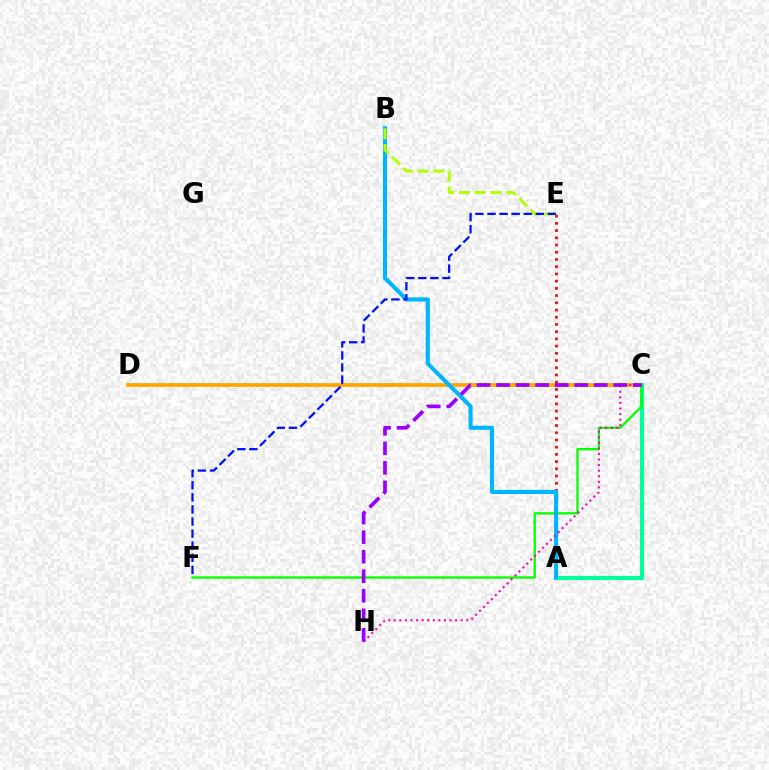{('C', 'D'): [{'color': '#ffa500', 'line_style': 'solid', 'thickness': 2.71}], ('A', 'E'): [{'color': '#ff0000', 'line_style': 'dotted', 'thickness': 1.96}], ('A', 'C'): [{'color': '#00ff9d', 'line_style': 'solid', 'thickness': 2.96}], ('C', 'F'): [{'color': '#08ff00', 'line_style': 'solid', 'thickness': 1.67}], ('A', 'B'): [{'color': '#00b5ff', 'line_style': 'solid', 'thickness': 2.95}], ('C', 'H'): [{'color': '#ff00bd', 'line_style': 'dotted', 'thickness': 1.51}, {'color': '#9b00ff', 'line_style': 'dashed', 'thickness': 2.65}], ('B', 'E'): [{'color': '#b3ff00', 'line_style': 'dashed', 'thickness': 2.13}], ('E', 'F'): [{'color': '#0010ff', 'line_style': 'dashed', 'thickness': 1.64}]}